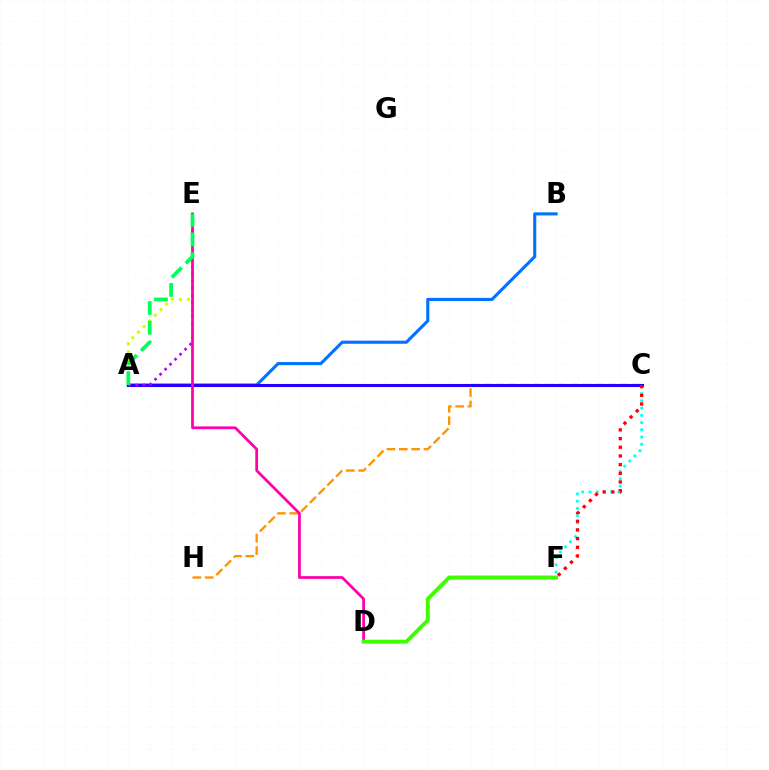{('A', 'B'): [{'color': '#0074ff', 'line_style': 'solid', 'thickness': 2.24}], ('C', 'H'): [{'color': '#ff9400', 'line_style': 'dashed', 'thickness': 1.68}], ('A', 'E'): [{'color': '#d1ff00', 'line_style': 'dotted', 'thickness': 2.16}, {'color': '#b900ff', 'line_style': 'dotted', 'thickness': 1.92}, {'color': '#00ff5c', 'line_style': 'dashed', 'thickness': 2.68}], ('A', 'C'): [{'color': '#2500ff', 'line_style': 'solid', 'thickness': 2.2}], ('D', 'E'): [{'color': '#ff00ac', 'line_style': 'solid', 'thickness': 1.98}], ('C', 'F'): [{'color': '#00fff6', 'line_style': 'dotted', 'thickness': 1.97}, {'color': '#ff0000', 'line_style': 'dotted', 'thickness': 2.36}], ('D', 'F'): [{'color': '#3dff00', 'line_style': 'solid', 'thickness': 2.82}]}